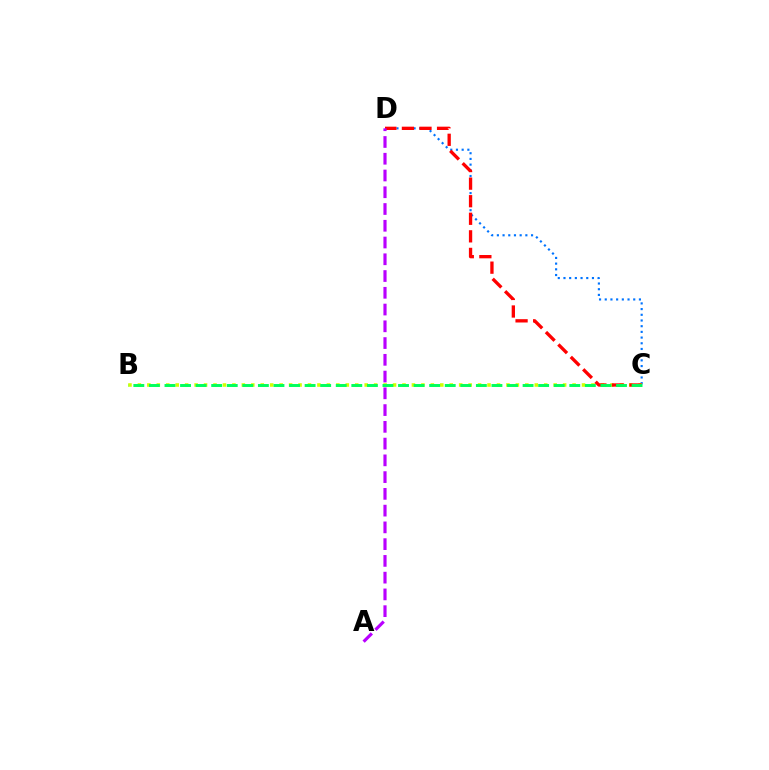{('C', 'D'): [{'color': '#0074ff', 'line_style': 'dotted', 'thickness': 1.55}, {'color': '#ff0000', 'line_style': 'dashed', 'thickness': 2.39}], ('B', 'C'): [{'color': '#d1ff00', 'line_style': 'dotted', 'thickness': 2.57}, {'color': '#00ff5c', 'line_style': 'dashed', 'thickness': 2.12}], ('A', 'D'): [{'color': '#b900ff', 'line_style': 'dashed', 'thickness': 2.28}]}